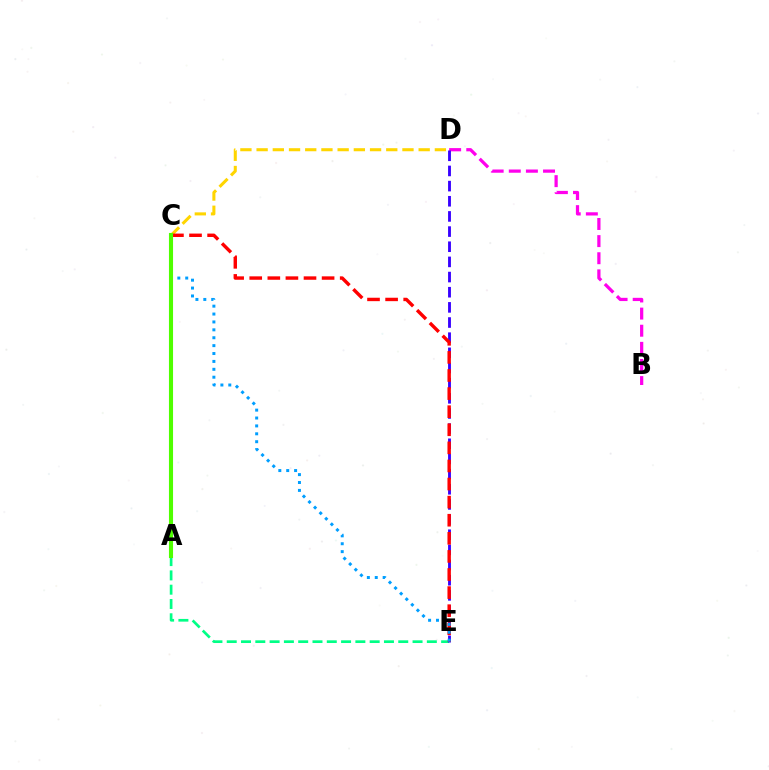{('A', 'E'): [{'color': '#00ff86', 'line_style': 'dashed', 'thickness': 1.94}], ('B', 'D'): [{'color': '#ff00ed', 'line_style': 'dashed', 'thickness': 2.33}], ('D', 'E'): [{'color': '#3700ff', 'line_style': 'dashed', 'thickness': 2.06}], ('C', 'D'): [{'color': '#ffd500', 'line_style': 'dashed', 'thickness': 2.2}], ('C', 'E'): [{'color': '#ff0000', 'line_style': 'dashed', 'thickness': 2.46}, {'color': '#009eff', 'line_style': 'dotted', 'thickness': 2.15}], ('A', 'C'): [{'color': '#4fff00', 'line_style': 'solid', 'thickness': 2.96}]}